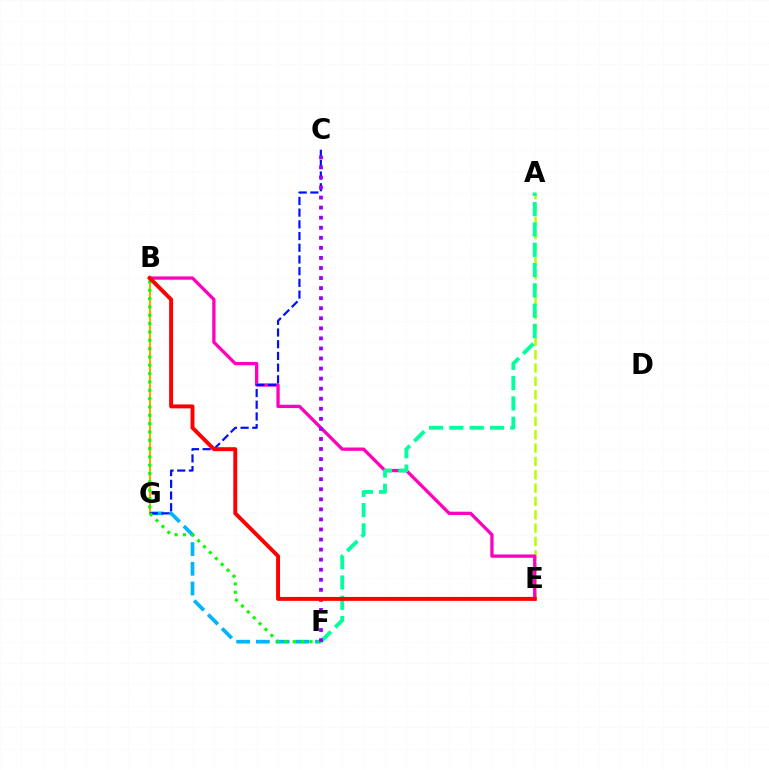{('F', 'G'): [{'color': '#00b5ff', 'line_style': 'dashed', 'thickness': 2.68}], ('B', 'G'): [{'color': '#ffa500', 'line_style': 'solid', 'thickness': 1.56}], ('A', 'E'): [{'color': '#b3ff00', 'line_style': 'dashed', 'thickness': 1.81}], ('B', 'E'): [{'color': '#ff00bd', 'line_style': 'solid', 'thickness': 2.37}, {'color': '#ff0000', 'line_style': 'solid', 'thickness': 2.83}], ('C', 'G'): [{'color': '#0010ff', 'line_style': 'dashed', 'thickness': 1.59}], ('B', 'F'): [{'color': '#08ff00', 'line_style': 'dotted', 'thickness': 2.26}], ('A', 'F'): [{'color': '#00ff9d', 'line_style': 'dashed', 'thickness': 2.76}], ('C', 'F'): [{'color': '#9b00ff', 'line_style': 'dotted', 'thickness': 2.73}]}